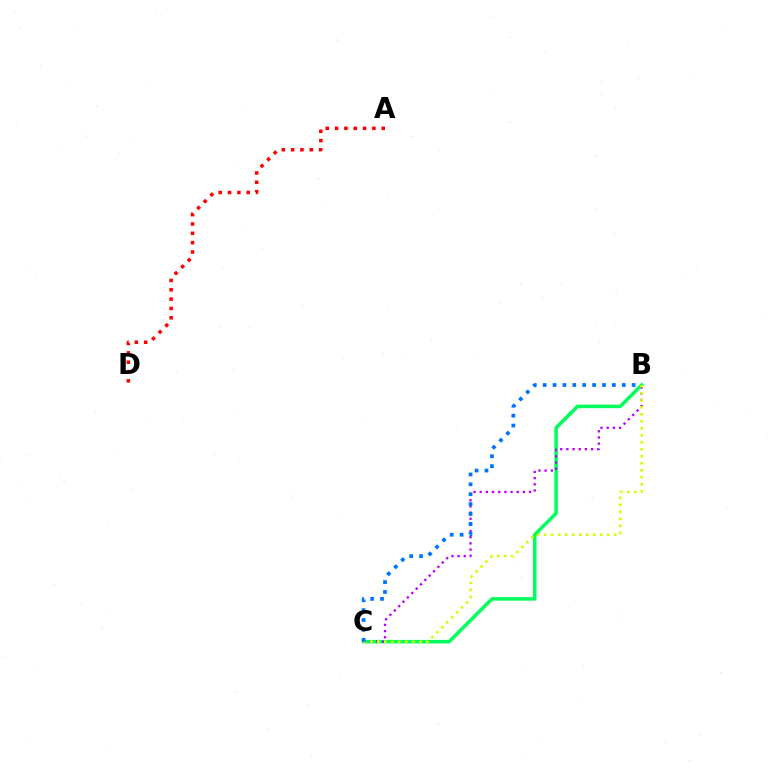{('B', 'C'): [{'color': '#00ff5c', 'line_style': 'solid', 'thickness': 2.54}, {'color': '#b900ff', 'line_style': 'dotted', 'thickness': 1.67}, {'color': '#d1ff00', 'line_style': 'dotted', 'thickness': 1.9}, {'color': '#0074ff', 'line_style': 'dotted', 'thickness': 2.69}], ('A', 'D'): [{'color': '#ff0000', 'line_style': 'dotted', 'thickness': 2.54}]}